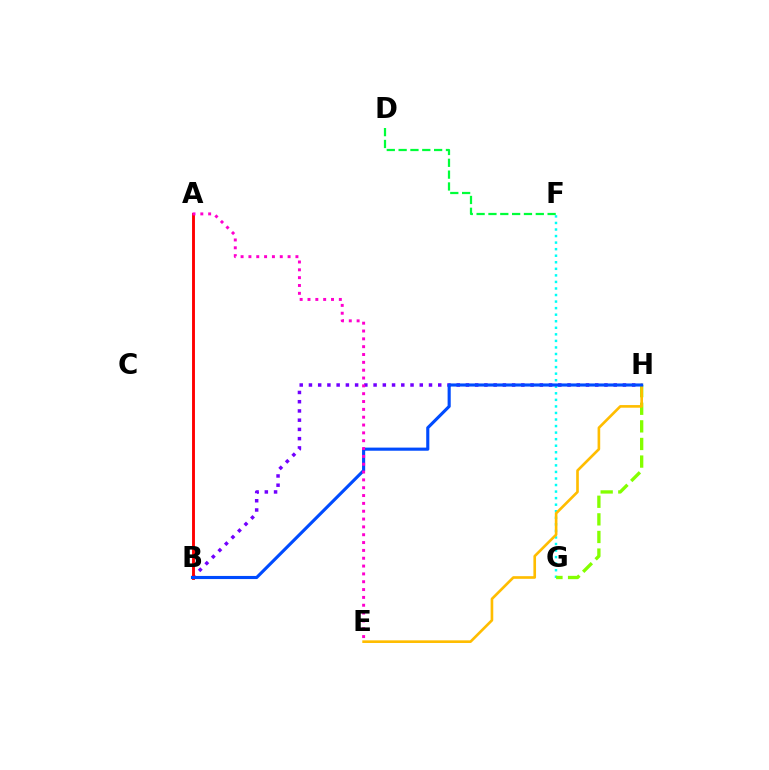{('B', 'H'): [{'color': '#7200ff', 'line_style': 'dotted', 'thickness': 2.51}, {'color': '#004bff', 'line_style': 'solid', 'thickness': 2.25}], ('F', 'G'): [{'color': '#00fff6', 'line_style': 'dotted', 'thickness': 1.78}], ('G', 'H'): [{'color': '#84ff00', 'line_style': 'dashed', 'thickness': 2.39}], ('A', 'B'): [{'color': '#ff0000', 'line_style': 'solid', 'thickness': 2.08}], ('E', 'H'): [{'color': '#ffbd00', 'line_style': 'solid', 'thickness': 1.9}], ('A', 'E'): [{'color': '#ff00cf', 'line_style': 'dotted', 'thickness': 2.13}], ('D', 'F'): [{'color': '#00ff39', 'line_style': 'dashed', 'thickness': 1.61}]}